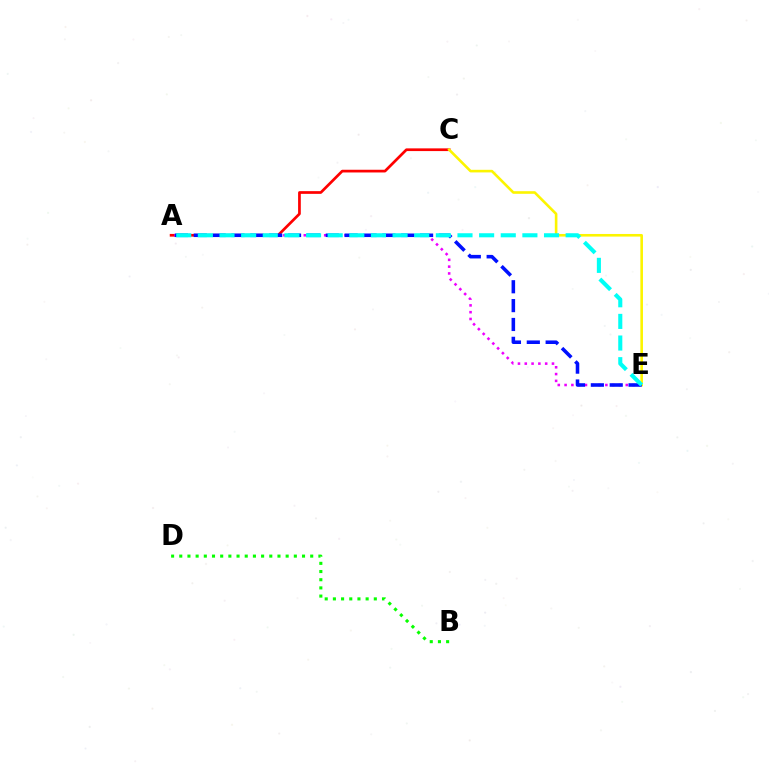{('A', 'C'): [{'color': '#ff0000', 'line_style': 'solid', 'thickness': 1.95}], ('C', 'E'): [{'color': '#fcf500', 'line_style': 'solid', 'thickness': 1.87}], ('A', 'E'): [{'color': '#ee00ff', 'line_style': 'dotted', 'thickness': 1.85}, {'color': '#0010ff', 'line_style': 'dashed', 'thickness': 2.56}, {'color': '#00fff6', 'line_style': 'dashed', 'thickness': 2.94}], ('B', 'D'): [{'color': '#08ff00', 'line_style': 'dotted', 'thickness': 2.22}]}